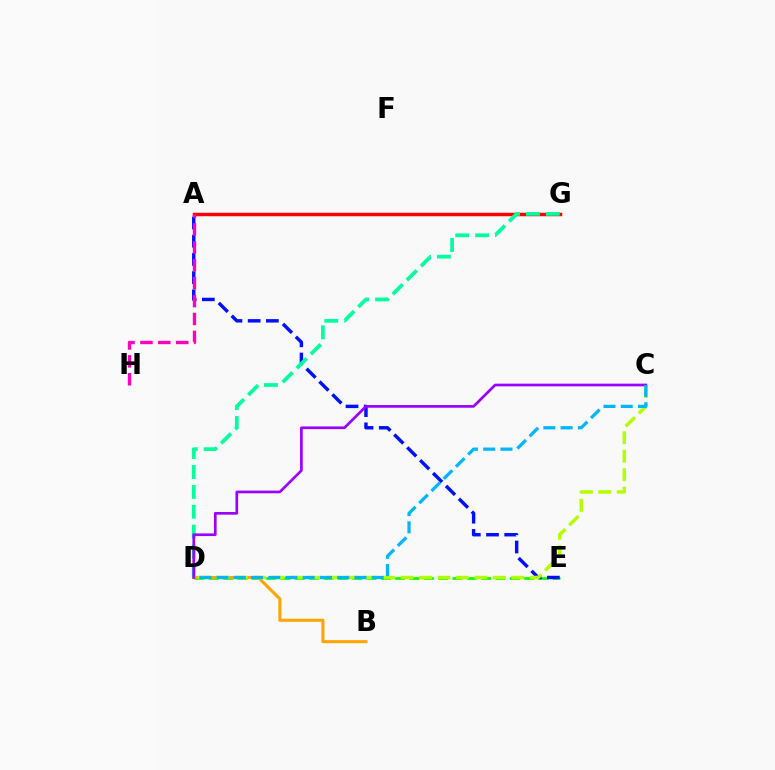{('D', 'E'): [{'color': '#08ff00', 'line_style': 'dashed', 'thickness': 1.95}], ('B', 'D'): [{'color': '#ffa500', 'line_style': 'solid', 'thickness': 2.21}], ('A', 'E'): [{'color': '#0010ff', 'line_style': 'dashed', 'thickness': 2.47}], ('A', 'G'): [{'color': '#ff0000', 'line_style': 'solid', 'thickness': 2.5}], ('A', 'H'): [{'color': '#ff00bd', 'line_style': 'dashed', 'thickness': 2.43}], ('D', 'G'): [{'color': '#00ff9d', 'line_style': 'dashed', 'thickness': 2.7}], ('C', 'D'): [{'color': '#b3ff00', 'line_style': 'dashed', 'thickness': 2.5}, {'color': '#9b00ff', 'line_style': 'solid', 'thickness': 1.93}, {'color': '#00b5ff', 'line_style': 'dashed', 'thickness': 2.34}]}